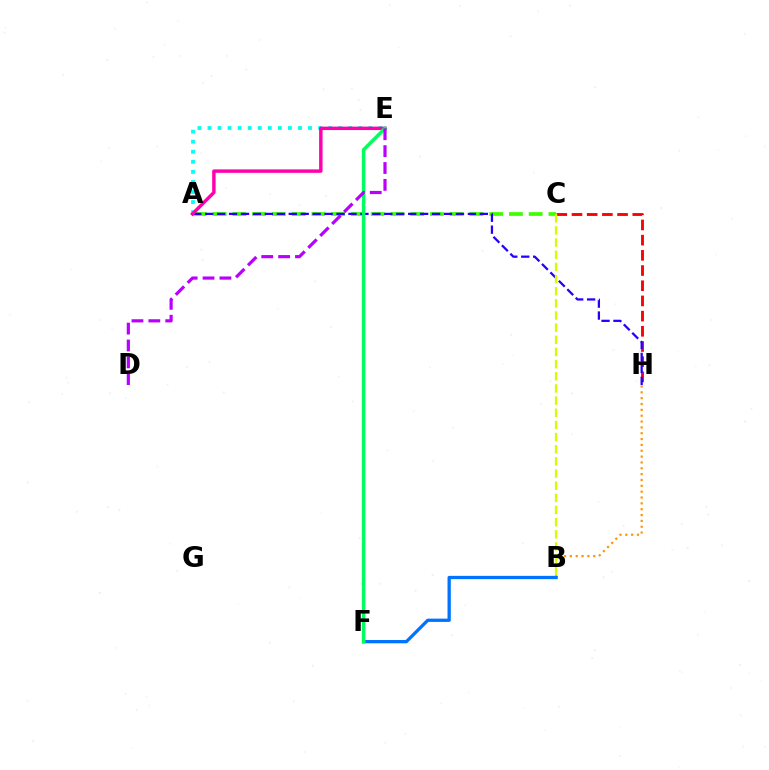{('A', 'C'): [{'color': '#3dff00', 'line_style': 'dashed', 'thickness': 2.68}], ('C', 'H'): [{'color': '#ff0000', 'line_style': 'dashed', 'thickness': 2.06}], ('A', 'E'): [{'color': '#00fff6', 'line_style': 'dotted', 'thickness': 2.73}, {'color': '#ff00ac', 'line_style': 'solid', 'thickness': 2.47}], ('B', 'H'): [{'color': '#ff9400', 'line_style': 'dotted', 'thickness': 1.59}], ('A', 'H'): [{'color': '#2500ff', 'line_style': 'dashed', 'thickness': 1.62}], ('B', 'C'): [{'color': '#d1ff00', 'line_style': 'dashed', 'thickness': 1.65}], ('B', 'F'): [{'color': '#0074ff', 'line_style': 'solid', 'thickness': 2.36}], ('E', 'F'): [{'color': '#00ff5c', 'line_style': 'solid', 'thickness': 2.5}], ('D', 'E'): [{'color': '#b900ff', 'line_style': 'dashed', 'thickness': 2.29}]}